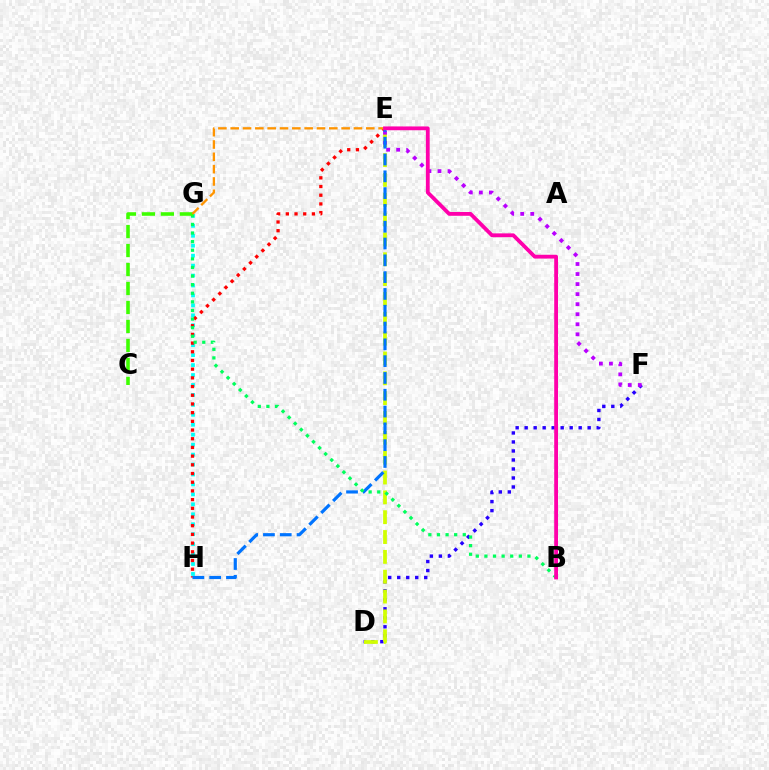{('G', 'H'): [{'color': '#00fff6', 'line_style': 'dotted', 'thickness': 2.7}], ('D', 'F'): [{'color': '#2500ff', 'line_style': 'dotted', 'thickness': 2.45}], ('E', 'H'): [{'color': '#ff0000', 'line_style': 'dotted', 'thickness': 2.36}, {'color': '#0074ff', 'line_style': 'dashed', 'thickness': 2.28}], ('D', 'E'): [{'color': '#d1ff00', 'line_style': 'dashed', 'thickness': 2.7}], ('E', 'F'): [{'color': '#b900ff', 'line_style': 'dotted', 'thickness': 2.73}], ('B', 'G'): [{'color': '#00ff5c', 'line_style': 'dotted', 'thickness': 2.34}], ('C', 'G'): [{'color': '#3dff00', 'line_style': 'dashed', 'thickness': 2.58}], ('E', 'G'): [{'color': '#ff9400', 'line_style': 'dashed', 'thickness': 1.67}], ('B', 'E'): [{'color': '#ff00ac', 'line_style': 'solid', 'thickness': 2.74}]}